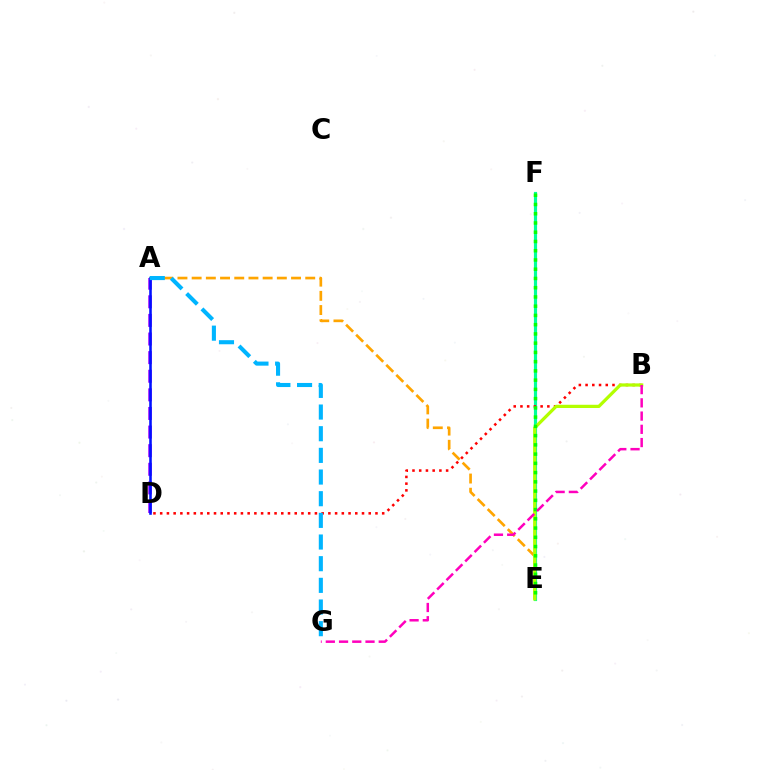{('A', 'D'): [{'color': '#9b00ff', 'line_style': 'dashed', 'thickness': 2.53}, {'color': '#0010ff', 'line_style': 'solid', 'thickness': 1.85}], ('E', 'F'): [{'color': '#00ff9d', 'line_style': 'solid', 'thickness': 2.28}, {'color': '#08ff00', 'line_style': 'dotted', 'thickness': 2.51}], ('A', 'E'): [{'color': '#ffa500', 'line_style': 'dashed', 'thickness': 1.93}], ('B', 'D'): [{'color': '#ff0000', 'line_style': 'dotted', 'thickness': 1.83}], ('B', 'E'): [{'color': '#b3ff00', 'line_style': 'solid', 'thickness': 2.33}], ('B', 'G'): [{'color': '#ff00bd', 'line_style': 'dashed', 'thickness': 1.8}], ('A', 'G'): [{'color': '#00b5ff', 'line_style': 'dashed', 'thickness': 2.94}]}